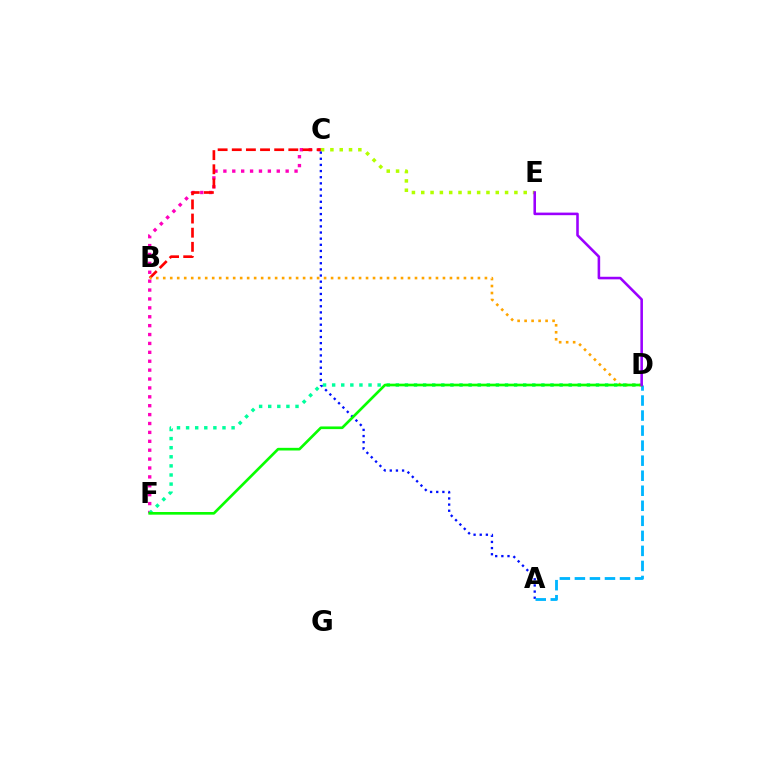{('C', 'F'): [{'color': '#ff00bd', 'line_style': 'dotted', 'thickness': 2.42}], ('B', 'C'): [{'color': '#ff0000', 'line_style': 'dashed', 'thickness': 1.92}], ('C', 'E'): [{'color': '#b3ff00', 'line_style': 'dotted', 'thickness': 2.53}], ('A', 'C'): [{'color': '#0010ff', 'line_style': 'dotted', 'thickness': 1.67}], ('D', 'F'): [{'color': '#00ff9d', 'line_style': 'dotted', 'thickness': 2.47}, {'color': '#08ff00', 'line_style': 'solid', 'thickness': 1.92}], ('A', 'D'): [{'color': '#00b5ff', 'line_style': 'dashed', 'thickness': 2.04}], ('B', 'D'): [{'color': '#ffa500', 'line_style': 'dotted', 'thickness': 1.9}], ('D', 'E'): [{'color': '#9b00ff', 'line_style': 'solid', 'thickness': 1.85}]}